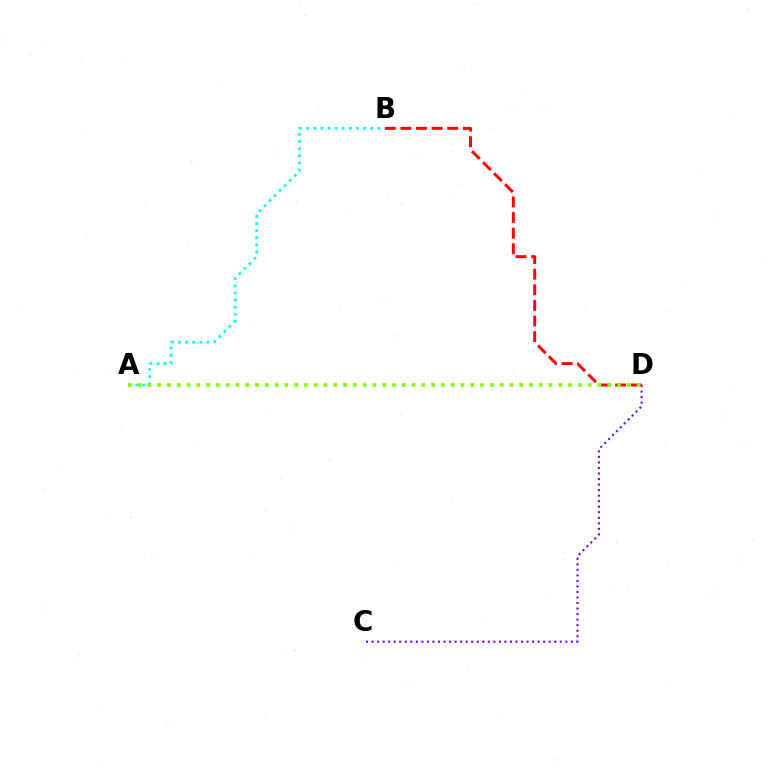{('C', 'D'): [{'color': '#7200ff', 'line_style': 'dotted', 'thickness': 1.5}], ('A', 'B'): [{'color': '#00fff6', 'line_style': 'dotted', 'thickness': 1.93}], ('B', 'D'): [{'color': '#ff0000', 'line_style': 'dashed', 'thickness': 2.12}], ('A', 'D'): [{'color': '#84ff00', 'line_style': 'dotted', 'thickness': 2.66}]}